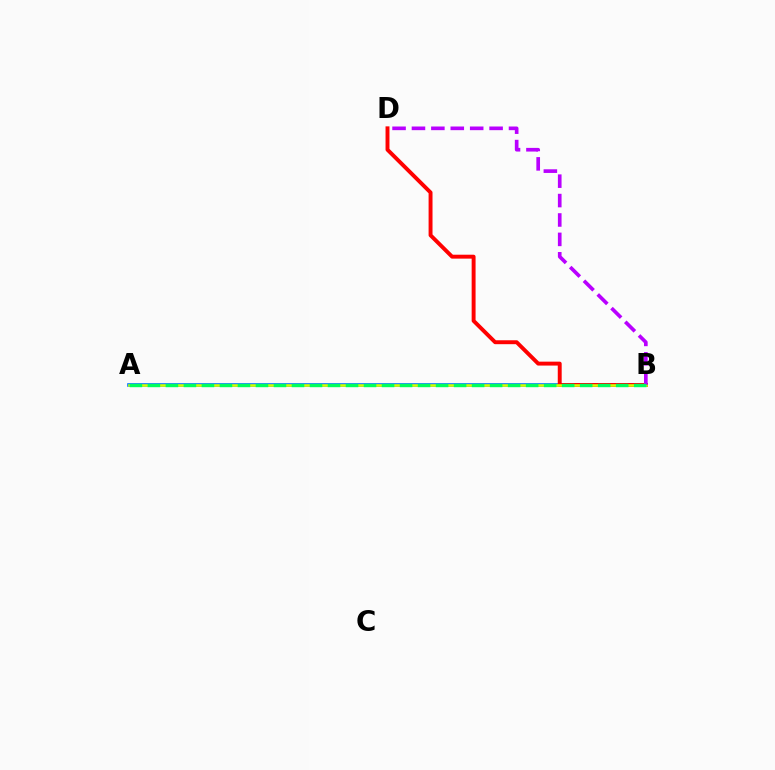{('A', 'B'): [{'color': '#0074ff', 'line_style': 'solid', 'thickness': 2.61}, {'color': '#d1ff00', 'line_style': 'solid', 'thickness': 1.89}, {'color': '#00ff5c', 'line_style': 'dashed', 'thickness': 2.45}], ('B', 'D'): [{'color': '#ff0000', 'line_style': 'solid', 'thickness': 2.82}, {'color': '#b900ff', 'line_style': 'dashed', 'thickness': 2.64}]}